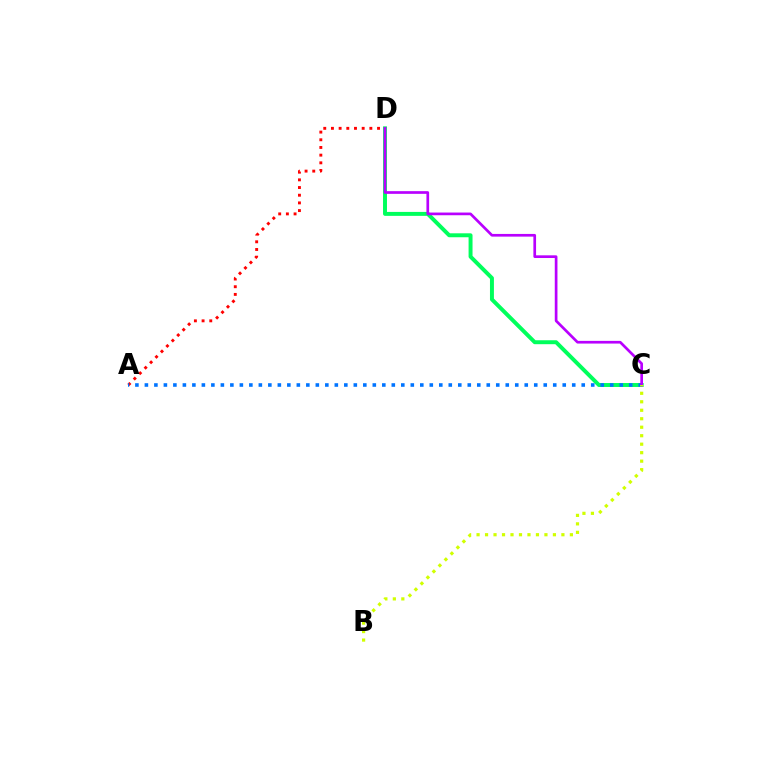{('A', 'D'): [{'color': '#ff0000', 'line_style': 'dotted', 'thickness': 2.09}], ('C', 'D'): [{'color': '#00ff5c', 'line_style': 'solid', 'thickness': 2.84}, {'color': '#b900ff', 'line_style': 'solid', 'thickness': 1.94}], ('A', 'C'): [{'color': '#0074ff', 'line_style': 'dotted', 'thickness': 2.58}], ('B', 'C'): [{'color': '#d1ff00', 'line_style': 'dotted', 'thickness': 2.31}]}